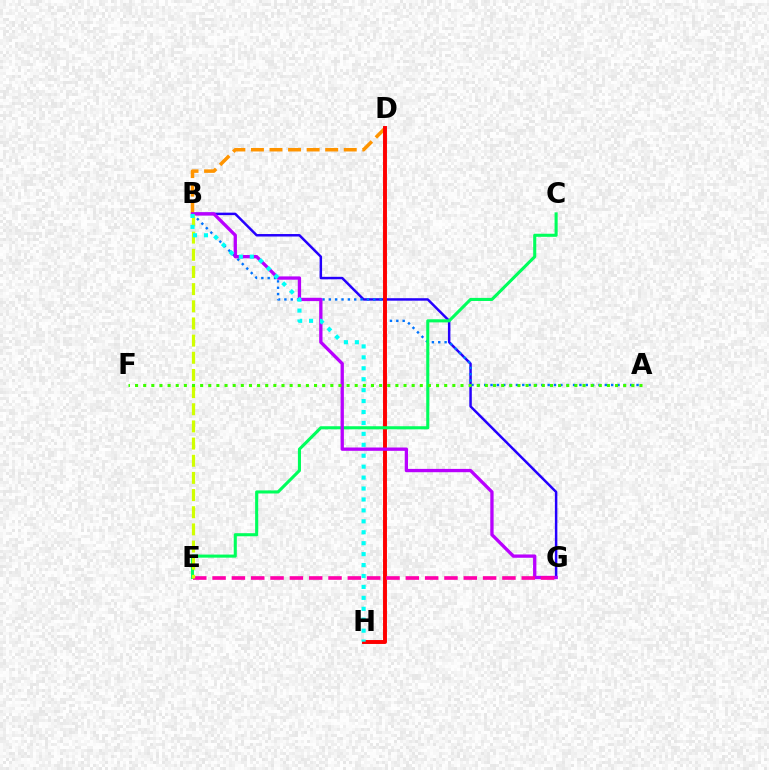{('B', 'G'): [{'color': '#2500ff', 'line_style': 'solid', 'thickness': 1.79}, {'color': '#b900ff', 'line_style': 'solid', 'thickness': 2.38}], ('A', 'B'): [{'color': '#0074ff', 'line_style': 'dotted', 'thickness': 1.72}], ('B', 'D'): [{'color': '#ff9400', 'line_style': 'dashed', 'thickness': 2.52}], ('D', 'H'): [{'color': '#ff0000', 'line_style': 'solid', 'thickness': 2.83}], ('C', 'E'): [{'color': '#00ff5c', 'line_style': 'solid', 'thickness': 2.22}], ('E', 'G'): [{'color': '#ff00ac', 'line_style': 'dashed', 'thickness': 2.63}], ('B', 'E'): [{'color': '#d1ff00', 'line_style': 'dashed', 'thickness': 2.33}], ('B', 'H'): [{'color': '#00fff6', 'line_style': 'dotted', 'thickness': 2.97}], ('A', 'F'): [{'color': '#3dff00', 'line_style': 'dotted', 'thickness': 2.21}]}